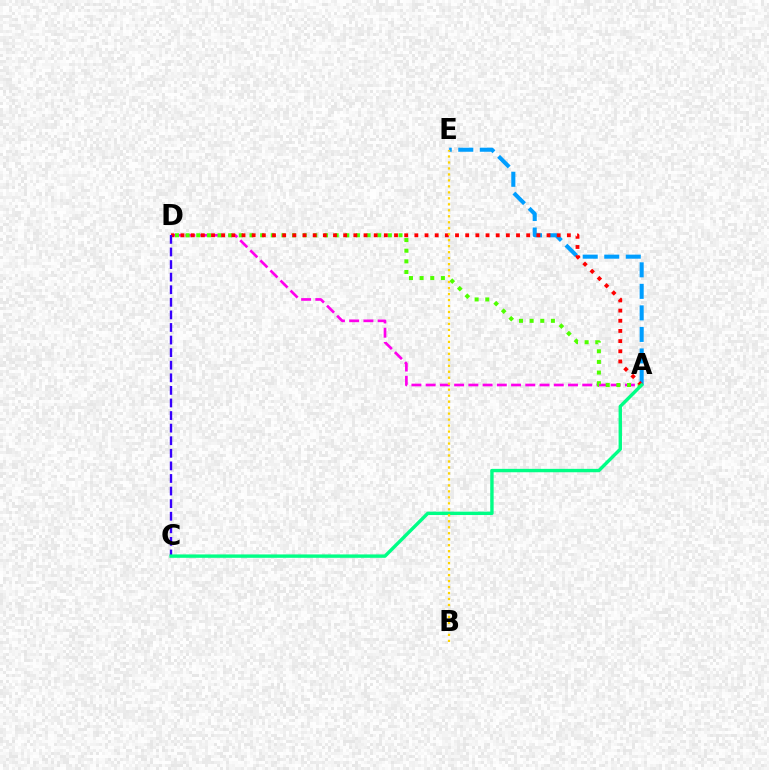{('A', 'D'): [{'color': '#ff00ed', 'line_style': 'dashed', 'thickness': 1.93}, {'color': '#4fff00', 'line_style': 'dotted', 'thickness': 2.89}, {'color': '#ff0000', 'line_style': 'dotted', 'thickness': 2.76}], ('A', 'E'): [{'color': '#009eff', 'line_style': 'dashed', 'thickness': 2.93}], ('C', 'D'): [{'color': '#3700ff', 'line_style': 'dashed', 'thickness': 1.71}], ('A', 'C'): [{'color': '#00ff86', 'line_style': 'solid', 'thickness': 2.44}], ('B', 'E'): [{'color': '#ffd500', 'line_style': 'dotted', 'thickness': 1.62}]}